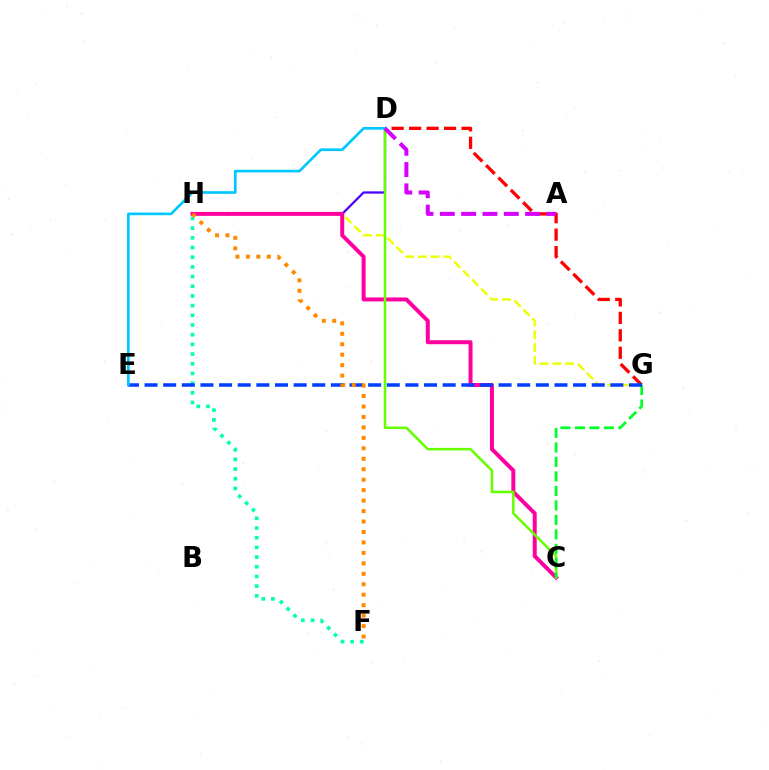{('D', 'G'): [{'color': '#ff0000', 'line_style': 'dashed', 'thickness': 2.37}], ('D', 'H'): [{'color': '#4f00ff', 'line_style': 'solid', 'thickness': 1.63}], ('G', 'H'): [{'color': '#eeff00', 'line_style': 'dashed', 'thickness': 1.73}], ('F', 'H'): [{'color': '#00ffaf', 'line_style': 'dotted', 'thickness': 2.63}, {'color': '#ff8800', 'line_style': 'dotted', 'thickness': 2.84}], ('C', 'H'): [{'color': '#ff00a0', 'line_style': 'solid', 'thickness': 2.87}], ('C', 'D'): [{'color': '#66ff00', 'line_style': 'solid', 'thickness': 1.83}], ('C', 'G'): [{'color': '#00ff27', 'line_style': 'dashed', 'thickness': 1.97}], ('E', 'G'): [{'color': '#003fff', 'line_style': 'dashed', 'thickness': 2.53}], ('D', 'E'): [{'color': '#00c7ff', 'line_style': 'solid', 'thickness': 1.93}], ('A', 'D'): [{'color': '#d600ff', 'line_style': 'dashed', 'thickness': 2.9}]}